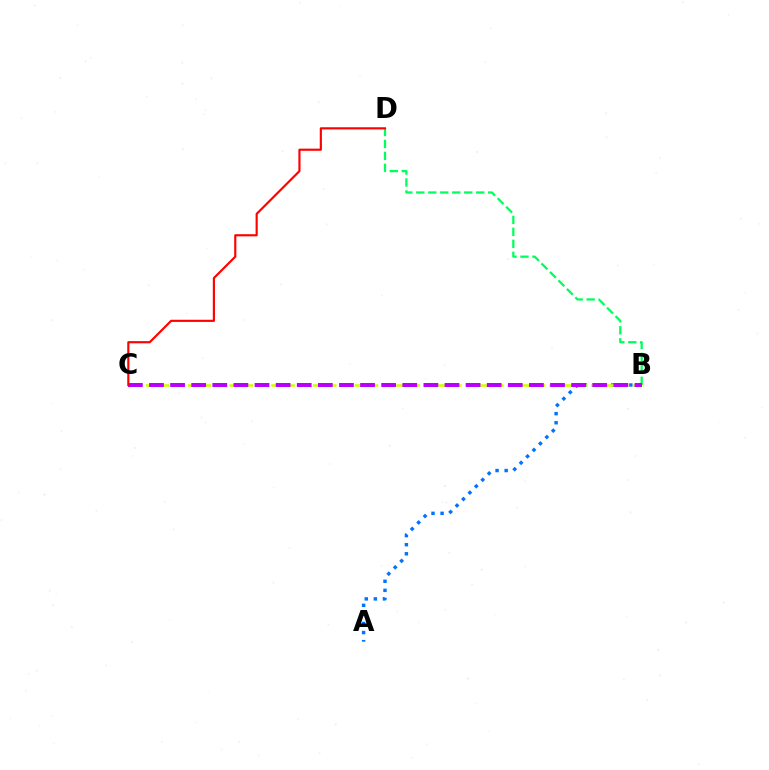{('B', 'D'): [{'color': '#00ff5c', 'line_style': 'dashed', 'thickness': 1.63}], ('A', 'B'): [{'color': '#0074ff', 'line_style': 'dotted', 'thickness': 2.47}], ('B', 'C'): [{'color': '#d1ff00', 'line_style': 'dashed', 'thickness': 1.89}, {'color': '#b900ff', 'line_style': 'dashed', 'thickness': 2.87}], ('C', 'D'): [{'color': '#ff0000', 'line_style': 'solid', 'thickness': 1.55}]}